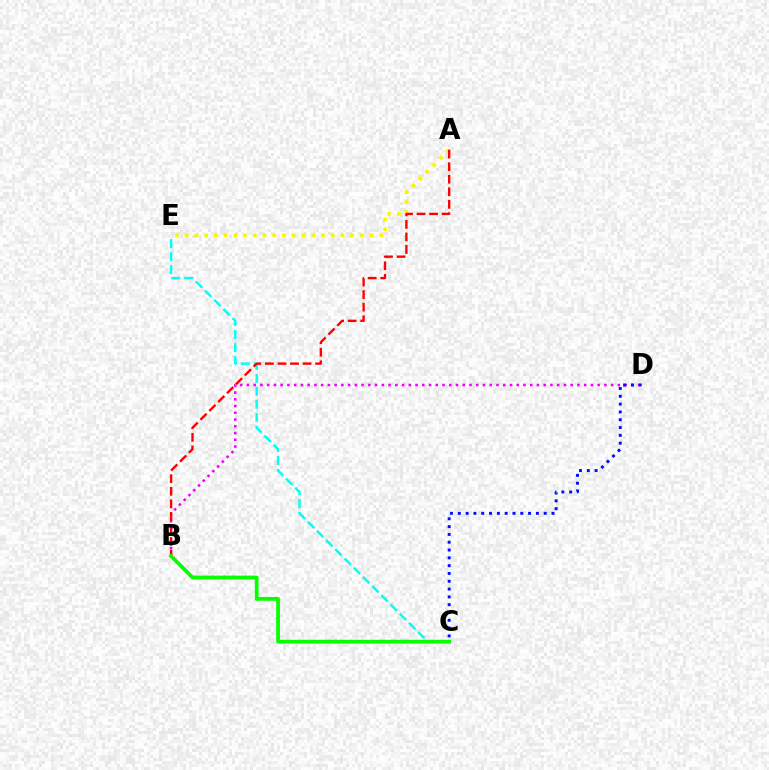{('C', 'E'): [{'color': '#00fff6', 'line_style': 'dashed', 'thickness': 1.77}], ('A', 'E'): [{'color': '#fcf500', 'line_style': 'dotted', 'thickness': 2.64}], ('B', 'D'): [{'color': '#ee00ff', 'line_style': 'dotted', 'thickness': 1.83}], ('A', 'B'): [{'color': '#ff0000', 'line_style': 'dashed', 'thickness': 1.71}], ('C', 'D'): [{'color': '#0010ff', 'line_style': 'dotted', 'thickness': 2.12}], ('B', 'C'): [{'color': '#08ff00', 'line_style': 'solid', 'thickness': 2.7}]}